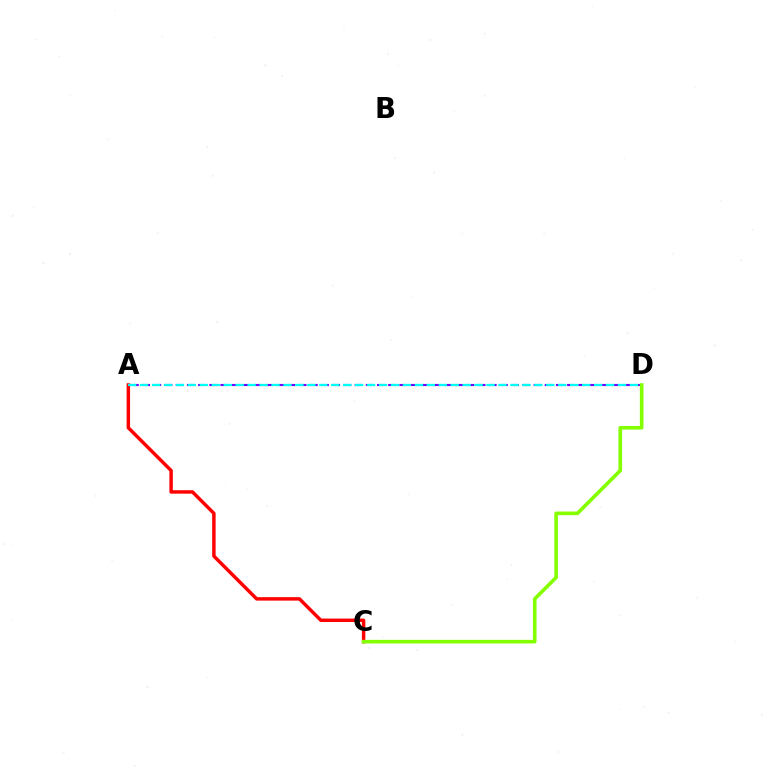{('A', 'D'): [{'color': '#7200ff', 'line_style': 'dashed', 'thickness': 1.52}, {'color': '#00fff6', 'line_style': 'dashed', 'thickness': 1.62}], ('A', 'C'): [{'color': '#ff0000', 'line_style': 'solid', 'thickness': 2.48}], ('C', 'D'): [{'color': '#84ff00', 'line_style': 'solid', 'thickness': 2.59}]}